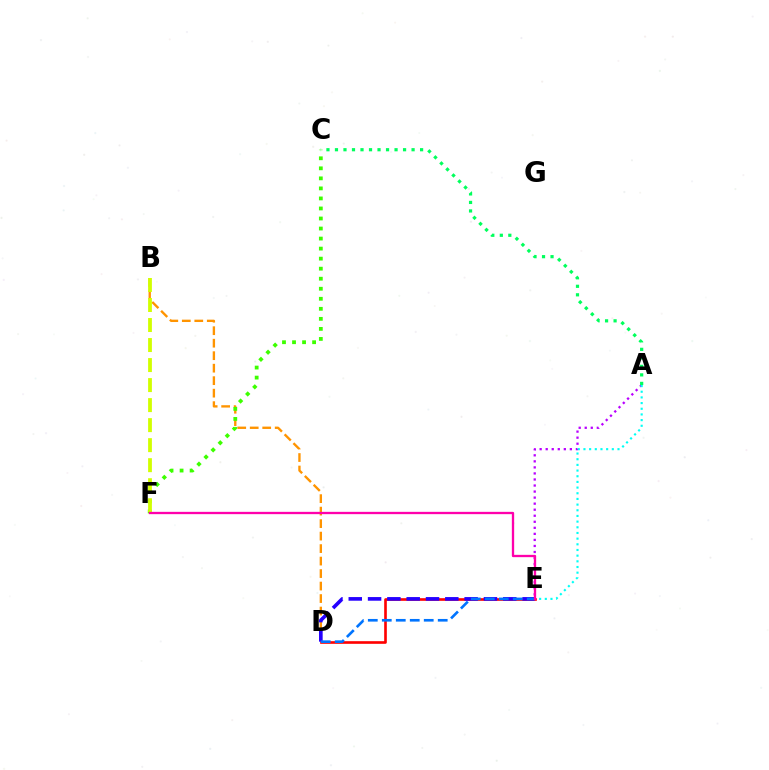{('A', 'E'): [{'color': '#b900ff', 'line_style': 'dotted', 'thickness': 1.64}, {'color': '#00fff6', 'line_style': 'dotted', 'thickness': 1.54}], ('B', 'D'): [{'color': '#ff9400', 'line_style': 'dashed', 'thickness': 1.7}], ('C', 'F'): [{'color': '#3dff00', 'line_style': 'dotted', 'thickness': 2.73}], ('B', 'F'): [{'color': '#d1ff00', 'line_style': 'dashed', 'thickness': 2.72}], ('A', 'C'): [{'color': '#00ff5c', 'line_style': 'dotted', 'thickness': 2.31}], ('D', 'E'): [{'color': '#ff0000', 'line_style': 'solid', 'thickness': 1.9}, {'color': '#2500ff', 'line_style': 'dashed', 'thickness': 2.62}, {'color': '#0074ff', 'line_style': 'dashed', 'thickness': 1.9}], ('E', 'F'): [{'color': '#ff00ac', 'line_style': 'solid', 'thickness': 1.67}]}